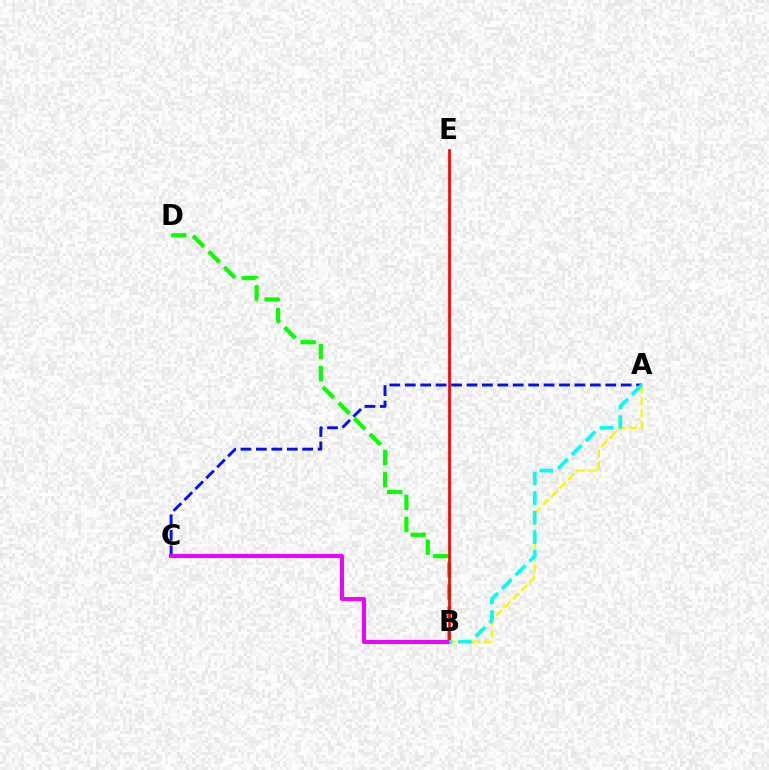{('A', 'C'): [{'color': '#0010ff', 'line_style': 'dashed', 'thickness': 2.1}], ('A', 'B'): [{'color': '#fcf500', 'line_style': 'dashed', 'thickness': 1.61}, {'color': '#00fff6', 'line_style': 'dashed', 'thickness': 2.65}], ('B', 'D'): [{'color': '#08ff00', 'line_style': 'dashed', 'thickness': 3.0}], ('B', 'E'): [{'color': '#ff0000', 'line_style': 'solid', 'thickness': 1.94}], ('B', 'C'): [{'color': '#ee00ff', 'line_style': 'solid', 'thickness': 2.86}]}